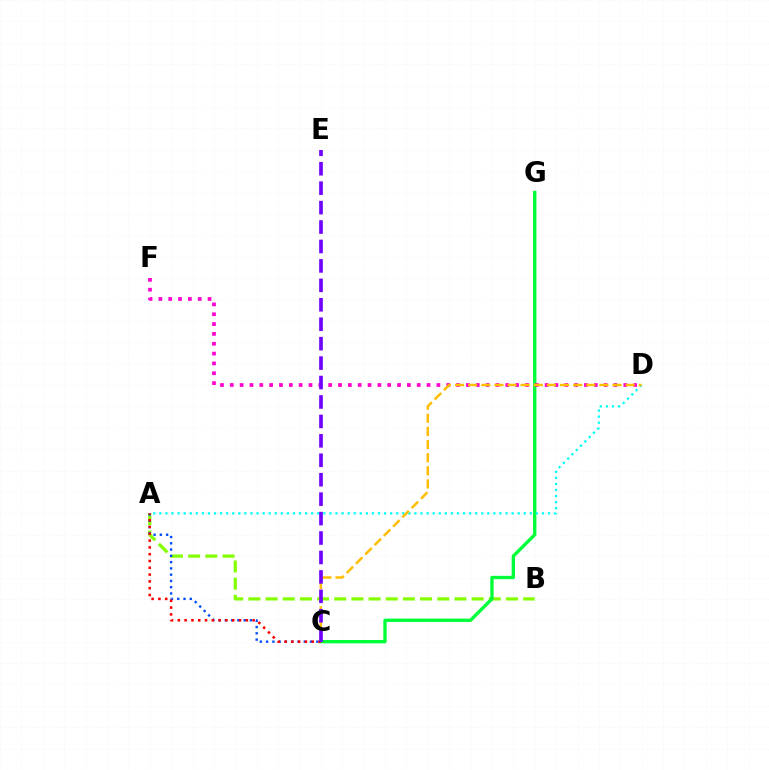{('A', 'B'): [{'color': '#84ff00', 'line_style': 'dashed', 'thickness': 2.33}], ('A', 'C'): [{'color': '#004bff', 'line_style': 'dotted', 'thickness': 1.7}, {'color': '#ff0000', 'line_style': 'dotted', 'thickness': 1.85}], ('C', 'G'): [{'color': '#00ff39', 'line_style': 'solid', 'thickness': 2.41}], ('D', 'F'): [{'color': '#ff00cf', 'line_style': 'dotted', 'thickness': 2.67}], ('A', 'D'): [{'color': '#00fff6', 'line_style': 'dotted', 'thickness': 1.65}], ('C', 'D'): [{'color': '#ffbd00', 'line_style': 'dashed', 'thickness': 1.78}], ('C', 'E'): [{'color': '#7200ff', 'line_style': 'dashed', 'thickness': 2.64}]}